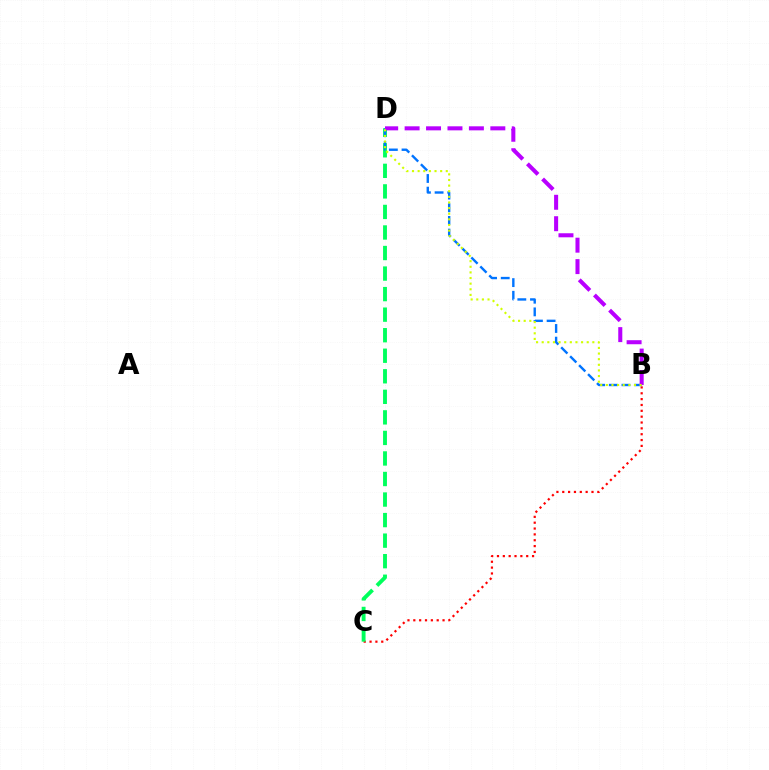{('B', 'C'): [{'color': '#ff0000', 'line_style': 'dotted', 'thickness': 1.59}], ('C', 'D'): [{'color': '#00ff5c', 'line_style': 'dashed', 'thickness': 2.79}], ('B', 'D'): [{'color': '#0074ff', 'line_style': 'dashed', 'thickness': 1.72}, {'color': '#b900ff', 'line_style': 'dashed', 'thickness': 2.91}, {'color': '#d1ff00', 'line_style': 'dotted', 'thickness': 1.53}]}